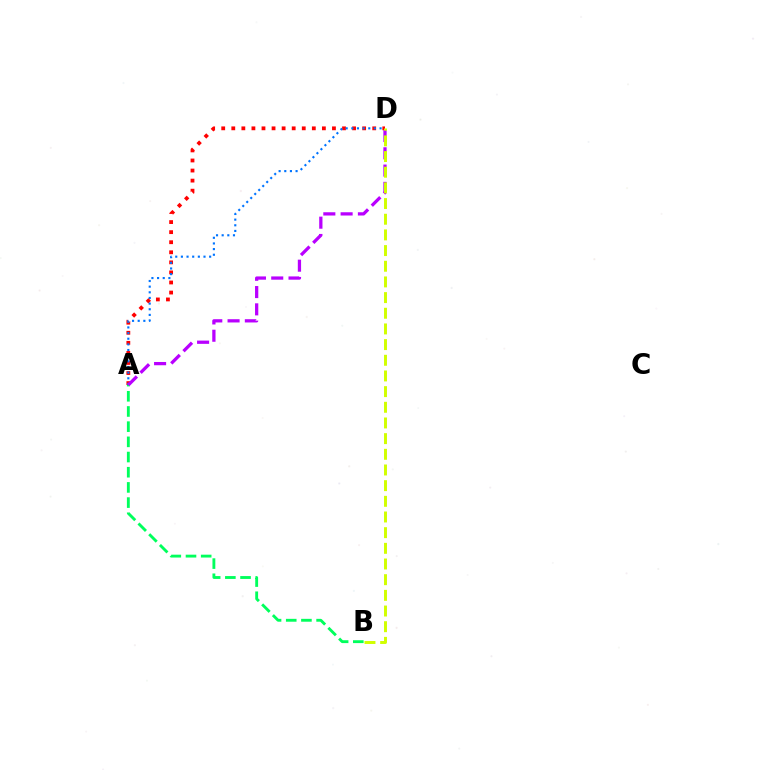{('A', 'D'): [{'color': '#ff0000', 'line_style': 'dotted', 'thickness': 2.74}, {'color': '#0074ff', 'line_style': 'dotted', 'thickness': 1.54}, {'color': '#b900ff', 'line_style': 'dashed', 'thickness': 2.35}], ('A', 'B'): [{'color': '#00ff5c', 'line_style': 'dashed', 'thickness': 2.06}], ('B', 'D'): [{'color': '#d1ff00', 'line_style': 'dashed', 'thickness': 2.13}]}